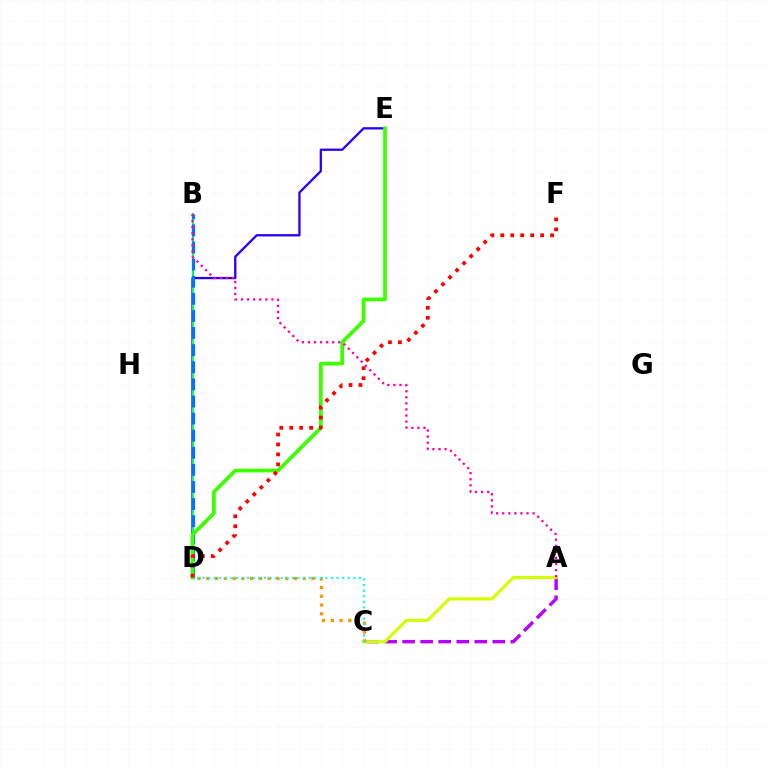{('D', 'E'): [{'color': '#2500ff', 'line_style': 'solid', 'thickness': 1.66}, {'color': '#3dff00', 'line_style': 'solid', 'thickness': 2.7}], ('B', 'D'): [{'color': '#00ff5c', 'line_style': 'solid', 'thickness': 1.54}, {'color': '#0074ff', 'line_style': 'dashed', 'thickness': 2.32}], ('A', 'C'): [{'color': '#b900ff', 'line_style': 'dashed', 'thickness': 2.45}, {'color': '#d1ff00', 'line_style': 'solid', 'thickness': 2.26}], ('C', 'D'): [{'color': '#ff9400', 'line_style': 'dotted', 'thickness': 2.38}, {'color': '#00fff6', 'line_style': 'dotted', 'thickness': 1.52}], ('A', 'B'): [{'color': '#ff00ac', 'line_style': 'dotted', 'thickness': 1.65}], ('D', 'F'): [{'color': '#ff0000', 'line_style': 'dotted', 'thickness': 2.7}]}